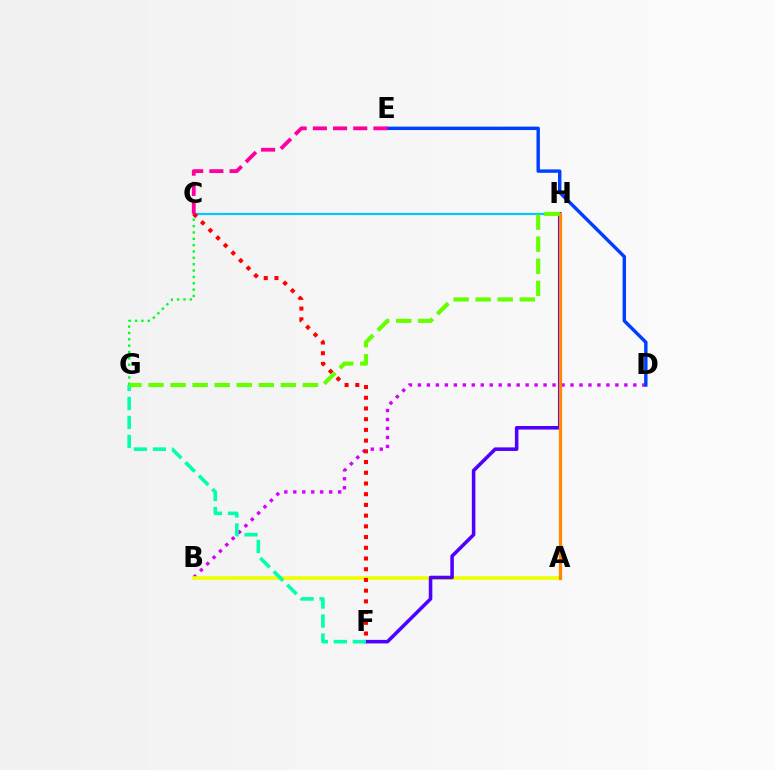{('C', 'H'): [{'color': '#00c7ff', 'line_style': 'solid', 'thickness': 1.58}], ('B', 'D'): [{'color': '#d600ff', 'line_style': 'dotted', 'thickness': 2.44}], ('A', 'B'): [{'color': '#eeff00', 'line_style': 'solid', 'thickness': 2.62}], ('D', 'E'): [{'color': '#003fff', 'line_style': 'solid', 'thickness': 2.45}], ('F', 'H'): [{'color': '#4f00ff', 'line_style': 'solid', 'thickness': 2.56}], ('A', 'H'): [{'color': '#ff8800', 'line_style': 'solid', 'thickness': 2.34}], ('C', 'G'): [{'color': '#00ff27', 'line_style': 'dotted', 'thickness': 1.73}], ('C', 'F'): [{'color': '#ff0000', 'line_style': 'dotted', 'thickness': 2.91}], ('F', 'G'): [{'color': '#00ffaf', 'line_style': 'dashed', 'thickness': 2.58}], ('C', 'E'): [{'color': '#ff00a0', 'line_style': 'dashed', 'thickness': 2.74}], ('G', 'H'): [{'color': '#66ff00', 'line_style': 'dashed', 'thickness': 3.0}]}